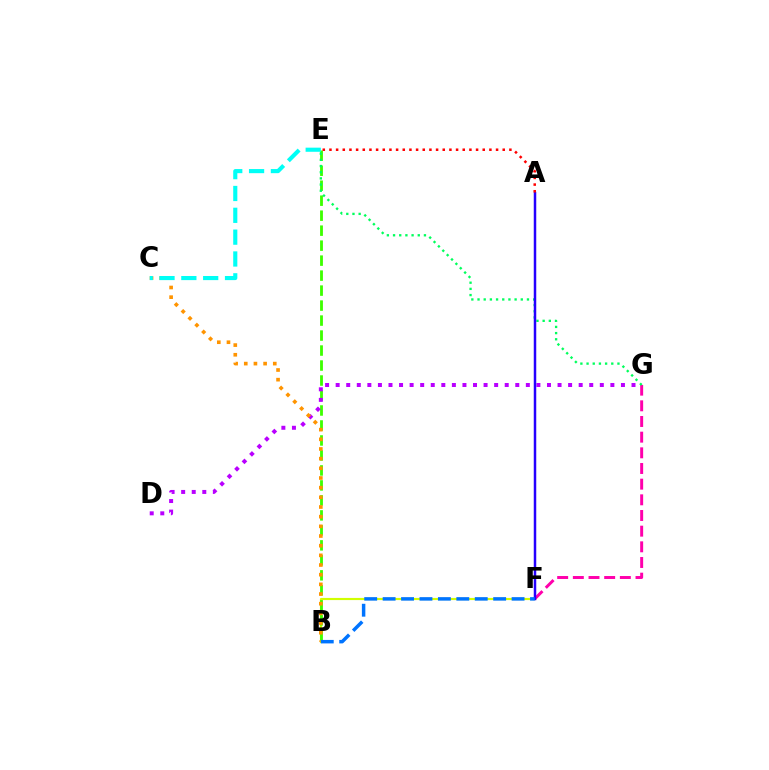{('F', 'G'): [{'color': '#ff00ac', 'line_style': 'dashed', 'thickness': 2.13}], ('B', 'F'): [{'color': '#d1ff00', 'line_style': 'solid', 'thickness': 1.55}, {'color': '#0074ff', 'line_style': 'dashed', 'thickness': 2.5}], ('B', 'E'): [{'color': '#3dff00', 'line_style': 'dashed', 'thickness': 2.04}], ('D', 'G'): [{'color': '#b900ff', 'line_style': 'dotted', 'thickness': 2.87}], ('E', 'G'): [{'color': '#00ff5c', 'line_style': 'dotted', 'thickness': 1.68}], ('B', 'C'): [{'color': '#ff9400', 'line_style': 'dotted', 'thickness': 2.63}], ('C', 'E'): [{'color': '#00fff6', 'line_style': 'dashed', 'thickness': 2.97}], ('A', 'F'): [{'color': '#2500ff', 'line_style': 'solid', 'thickness': 1.79}], ('A', 'E'): [{'color': '#ff0000', 'line_style': 'dotted', 'thickness': 1.81}]}